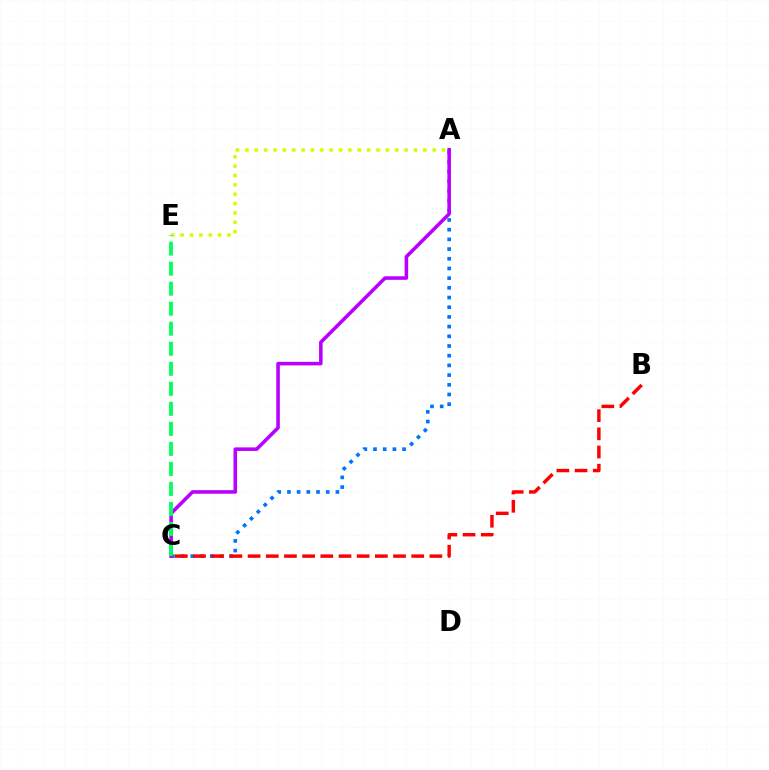{('A', 'E'): [{'color': '#d1ff00', 'line_style': 'dotted', 'thickness': 2.54}], ('A', 'C'): [{'color': '#0074ff', 'line_style': 'dotted', 'thickness': 2.63}, {'color': '#b900ff', 'line_style': 'solid', 'thickness': 2.57}], ('B', 'C'): [{'color': '#ff0000', 'line_style': 'dashed', 'thickness': 2.47}], ('C', 'E'): [{'color': '#00ff5c', 'line_style': 'dashed', 'thickness': 2.72}]}